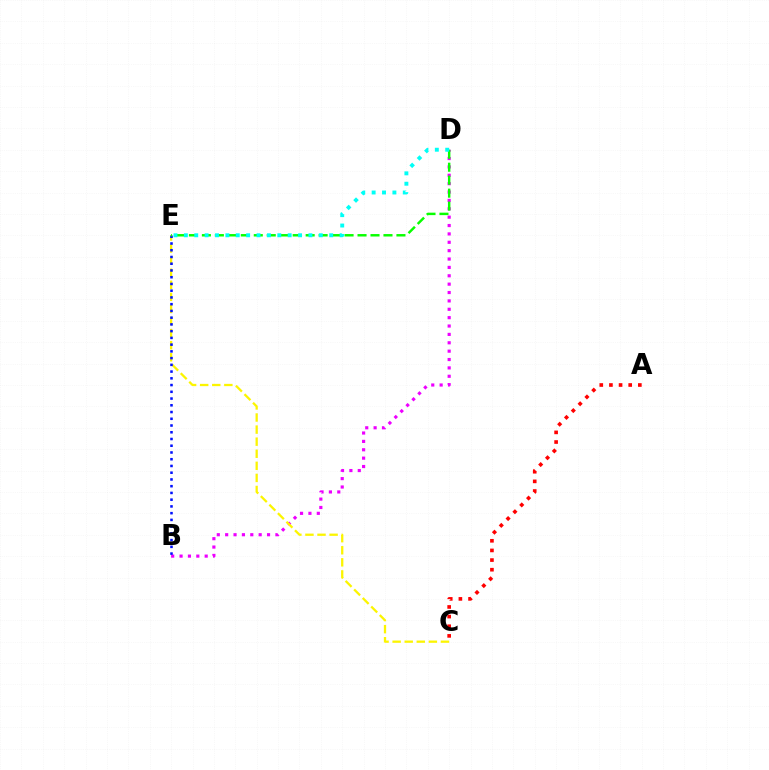{('B', 'D'): [{'color': '#ee00ff', 'line_style': 'dotted', 'thickness': 2.28}], ('C', 'E'): [{'color': '#fcf500', 'line_style': 'dashed', 'thickness': 1.64}], ('B', 'E'): [{'color': '#0010ff', 'line_style': 'dotted', 'thickness': 1.83}], ('A', 'C'): [{'color': '#ff0000', 'line_style': 'dotted', 'thickness': 2.62}], ('D', 'E'): [{'color': '#08ff00', 'line_style': 'dashed', 'thickness': 1.76}, {'color': '#00fff6', 'line_style': 'dotted', 'thickness': 2.82}]}